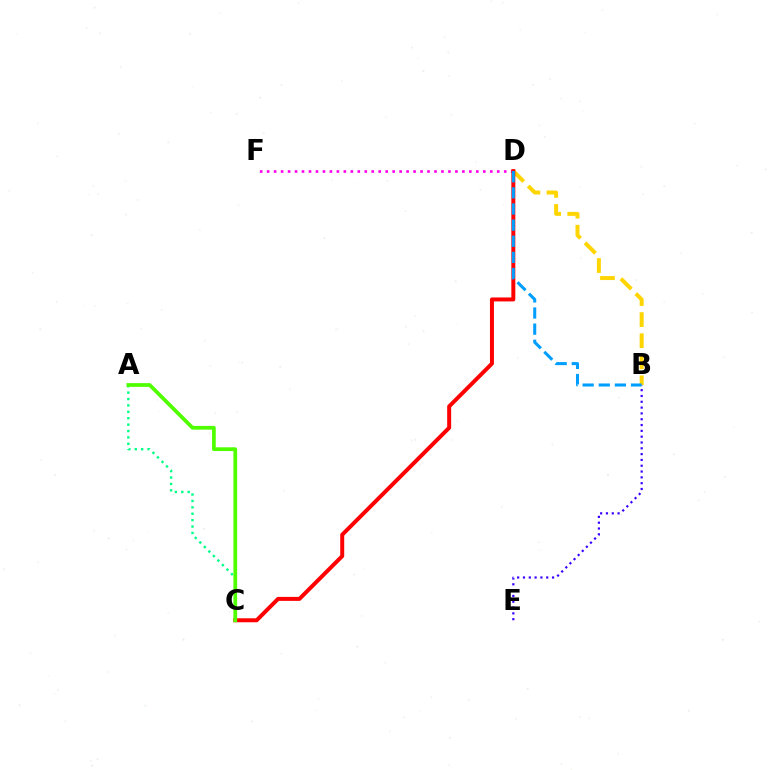{('B', 'D'): [{'color': '#ffd500', 'line_style': 'dashed', 'thickness': 2.86}, {'color': '#009eff', 'line_style': 'dashed', 'thickness': 2.19}], ('D', 'F'): [{'color': '#ff00ed', 'line_style': 'dotted', 'thickness': 1.89}], ('C', 'D'): [{'color': '#ff0000', 'line_style': 'solid', 'thickness': 2.86}], ('A', 'C'): [{'color': '#00ff86', 'line_style': 'dotted', 'thickness': 1.74}, {'color': '#4fff00', 'line_style': 'solid', 'thickness': 2.69}], ('B', 'E'): [{'color': '#3700ff', 'line_style': 'dotted', 'thickness': 1.58}]}